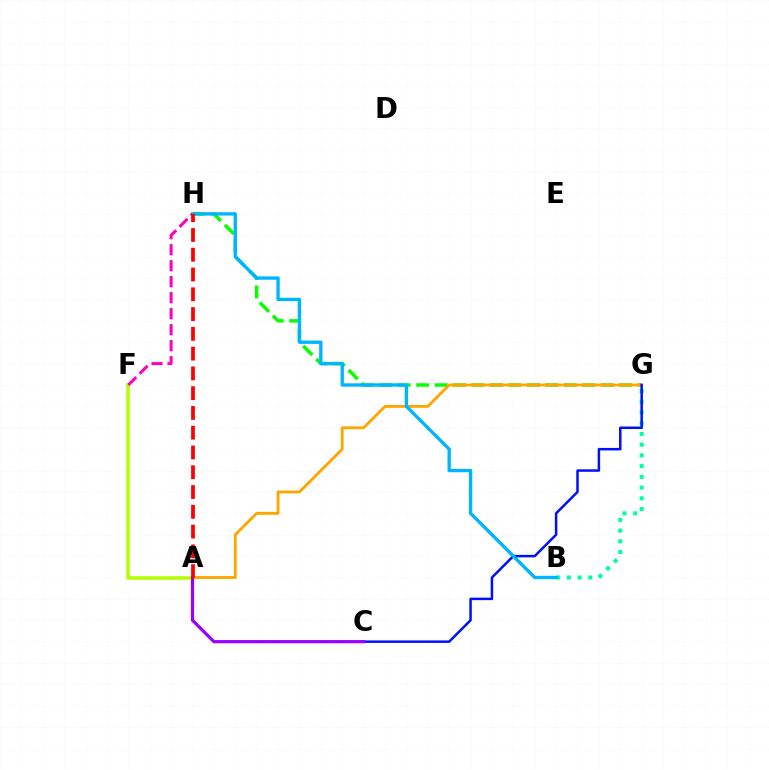{('G', 'H'): [{'color': '#08ff00', 'line_style': 'dashed', 'thickness': 2.51}], ('B', 'G'): [{'color': '#00ff9d', 'line_style': 'dotted', 'thickness': 2.91}], ('A', 'G'): [{'color': '#ffa500', 'line_style': 'solid', 'thickness': 2.06}], ('A', 'F'): [{'color': '#b3ff00', 'line_style': 'solid', 'thickness': 2.53}], ('C', 'G'): [{'color': '#0010ff', 'line_style': 'solid', 'thickness': 1.81}], ('A', 'C'): [{'color': '#9b00ff', 'line_style': 'solid', 'thickness': 2.31}], ('B', 'H'): [{'color': '#00b5ff', 'line_style': 'solid', 'thickness': 2.41}], ('F', 'H'): [{'color': '#ff00bd', 'line_style': 'dashed', 'thickness': 2.17}], ('A', 'H'): [{'color': '#ff0000', 'line_style': 'dashed', 'thickness': 2.69}]}